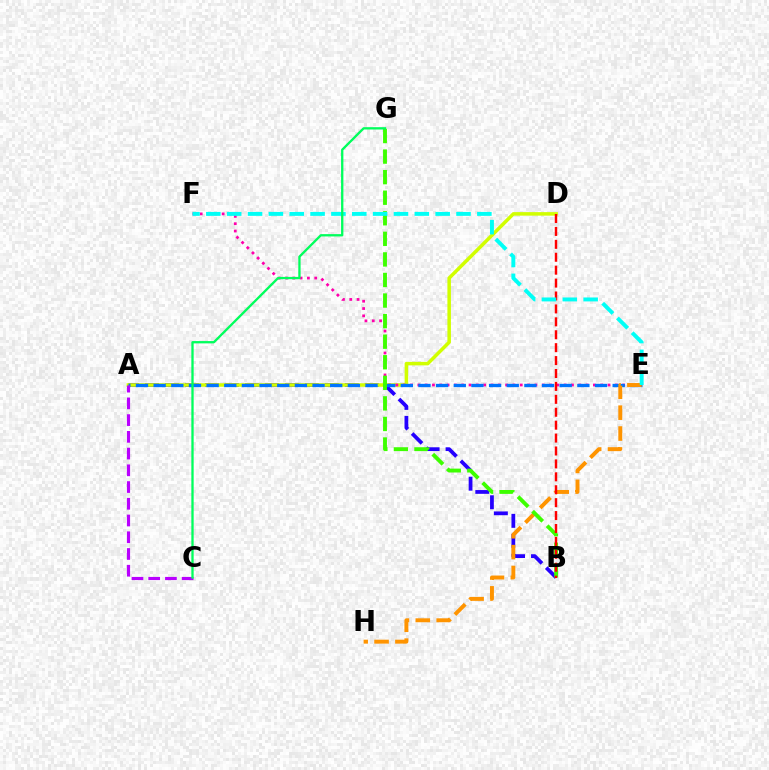{('A', 'B'): [{'color': '#2500ff', 'line_style': 'dashed', 'thickness': 2.71}], ('A', 'D'): [{'color': '#d1ff00', 'line_style': 'solid', 'thickness': 2.54}], ('E', 'F'): [{'color': '#ff00ac', 'line_style': 'dotted', 'thickness': 1.99}, {'color': '#00fff6', 'line_style': 'dashed', 'thickness': 2.83}], ('A', 'E'): [{'color': '#0074ff', 'line_style': 'dashed', 'thickness': 2.4}], ('A', 'C'): [{'color': '#b900ff', 'line_style': 'dashed', 'thickness': 2.27}], ('E', 'H'): [{'color': '#ff9400', 'line_style': 'dashed', 'thickness': 2.84}], ('B', 'G'): [{'color': '#3dff00', 'line_style': 'dashed', 'thickness': 2.79}], ('B', 'D'): [{'color': '#ff0000', 'line_style': 'dashed', 'thickness': 1.75}], ('C', 'G'): [{'color': '#00ff5c', 'line_style': 'solid', 'thickness': 1.67}]}